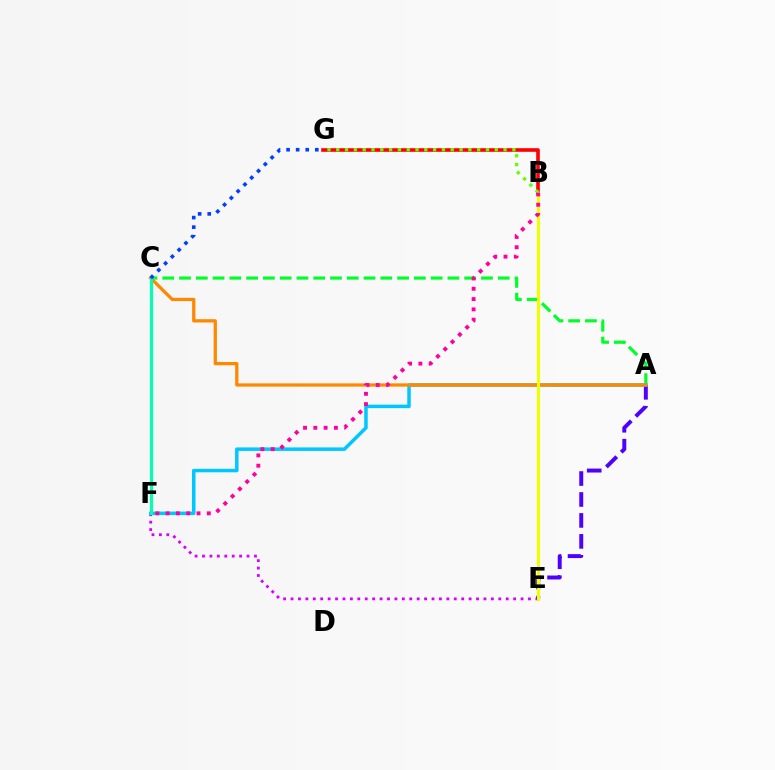{('E', 'F'): [{'color': '#d600ff', 'line_style': 'dotted', 'thickness': 2.02}], ('A', 'E'): [{'color': '#4f00ff', 'line_style': 'dashed', 'thickness': 2.85}], ('B', 'G'): [{'color': '#ff0000', 'line_style': 'solid', 'thickness': 2.61}, {'color': '#66ff00', 'line_style': 'dotted', 'thickness': 2.39}], ('A', 'C'): [{'color': '#00ff27', 'line_style': 'dashed', 'thickness': 2.28}, {'color': '#ff8800', 'line_style': 'solid', 'thickness': 2.35}], ('A', 'F'): [{'color': '#00c7ff', 'line_style': 'solid', 'thickness': 2.52}], ('C', 'F'): [{'color': '#00ffaf', 'line_style': 'solid', 'thickness': 2.28}], ('B', 'E'): [{'color': '#eeff00', 'line_style': 'solid', 'thickness': 2.26}], ('C', 'G'): [{'color': '#003fff', 'line_style': 'dotted', 'thickness': 2.6}], ('B', 'F'): [{'color': '#ff00a0', 'line_style': 'dotted', 'thickness': 2.8}]}